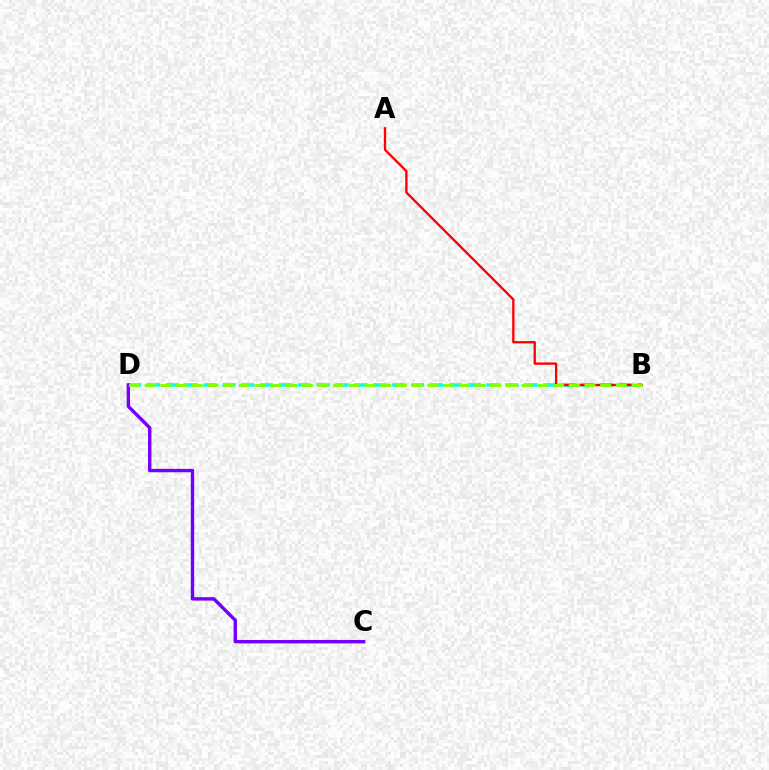{('B', 'D'): [{'color': '#00fff6', 'line_style': 'dashed', 'thickness': 2.56}, {'color': '#84ff00', 'line_style': 'dashed', 'thickness': 2.13}], ('A', 'B'): [{'color': '#ff0000', 'line_style': 'solid', 'thickness': 1.68}], ('C', 'D'): [{'color': '#7200ff', 'line_style': 'solid', 'thickness': 2.45}]}